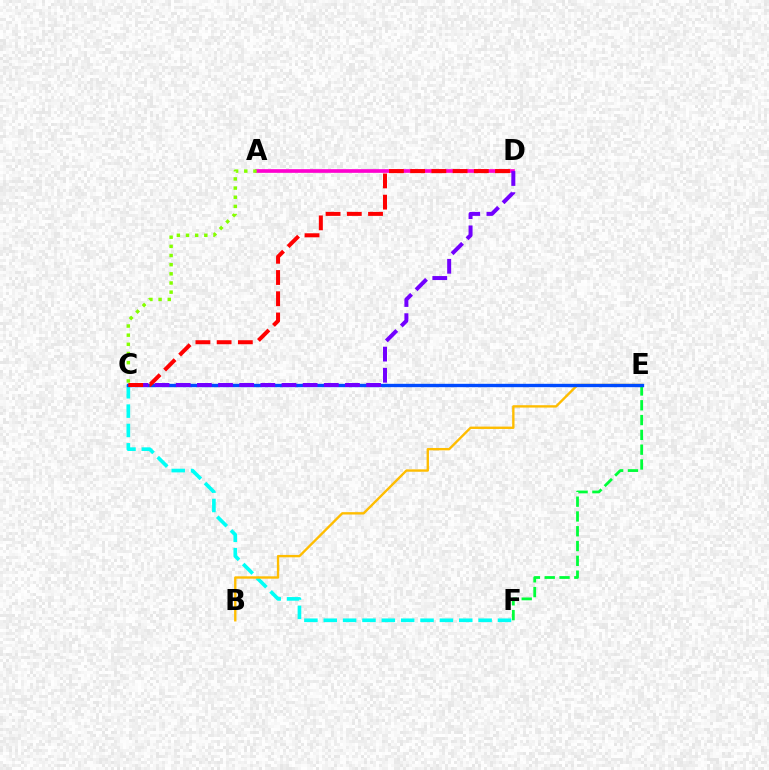{('E', 'F'): [{'color': '#00ff39', 'line_style': 'dashed', 'thickness': 2.01}], ('C', 'F'): [{'color': '#00fff6', 'line_style': 'dashed', 'thickness': 2.63}], ('A', 'D'): [{'color': '#ff00cf', 'line_style': 'solid', 'thickness': 2.65}], ('B', 'E'): [{'color': '#ffbd00', 'line_style': 'solid', 'thickness': 1.71}], ('C', 'E'): [{'color': '#004bff', 'line_style': 'solid', 'thickness': 2.42}], ('C', 'D'): [{'color': '#7200ff', 'line_style': 'dashed', 'thickness': 2.87}, {'color': '#ff0000', 'line_style': 'dashed', 'thickness': 2.88}], ('A', 'C'): [{'color': '#84ff00', 'line_style': 'dotted', 'thickness': 2.49}]}